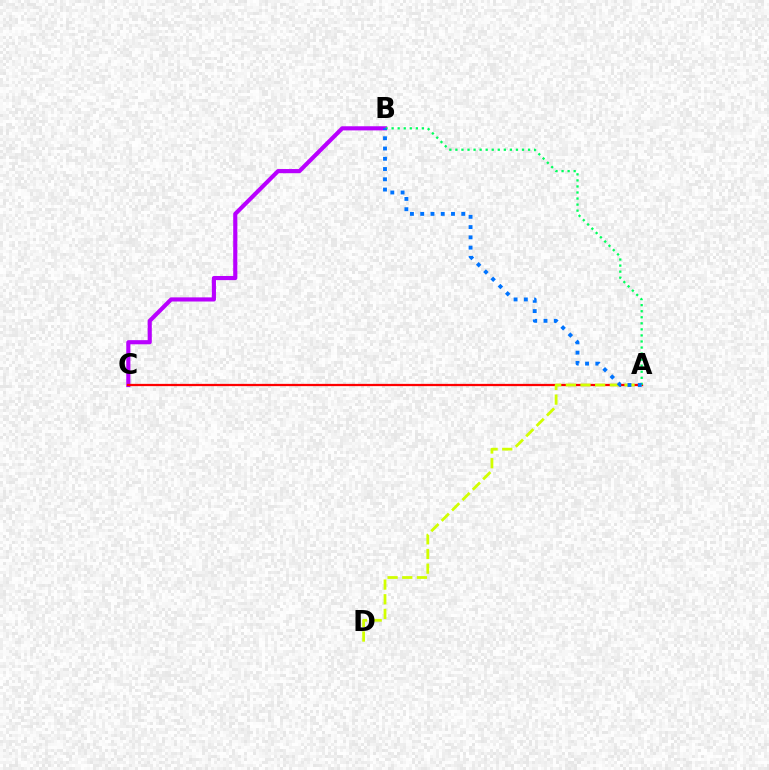{('B', 'C'): [{'color': '#b900ff', 'line_style': 'solid', 'thickness': 2.98}], ('A', 'C'): [{'color': '#ff0000', 'line_style': 'solid', 'thickness': 1.63}], ('A', 'D'): [{'color': '#d1ff00', 'line_style': 'dashed', 'thickness': 1.99}], ('A', 'B'): [{'color': '#00ff5c', 'line_style': 'dotted', 'thickness': 1.64}, {'color': '#0074ff', 'line_style': 'dotted', 'thickness': 2.79}]}